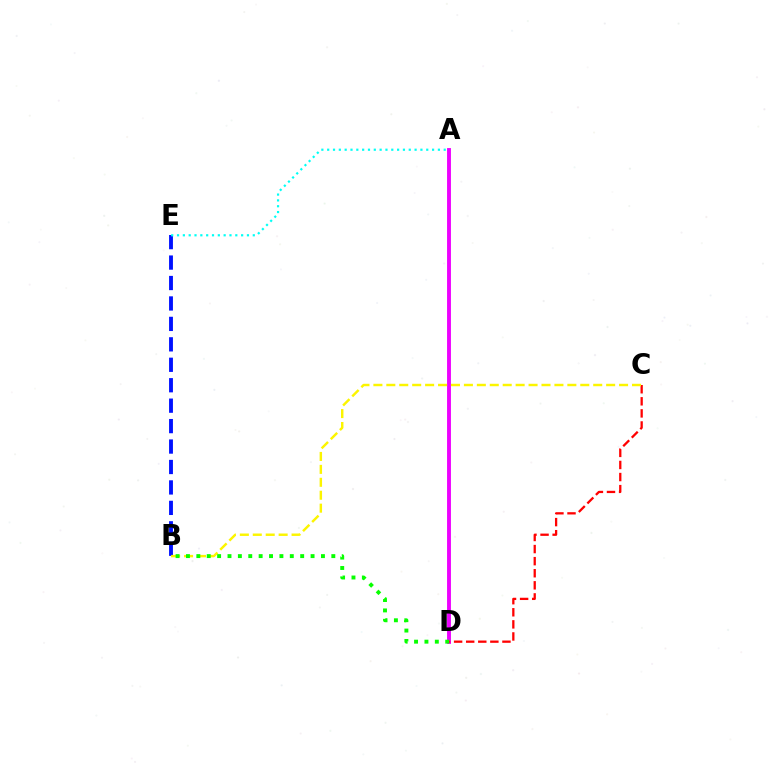{('B', 'E'): [{'color': '#0010ff', 'line_style': 'dashed', 'thickness': 2.78}], ('A', 'D'): [{'color': '#ee00ff', 'line_style': 'solid', 'thickness': 2.79}], ('A', 'E'): [{'color': '#00fff6', 'line_style': 'dotted', 'thickness': 1.58}], ('C', 'D'): [{'color': '#ff0000', 'line_style': 'dashed', 'thickness': 1.64}], ('B', 'C'): [{'color': '#fcf500', 'line_style': 'dashed', 'thickness': 1.76}], ('B', 'D'): [{'color': '#08ff00', 'line_style': 'dotted', 'thickness': 2.82}]}